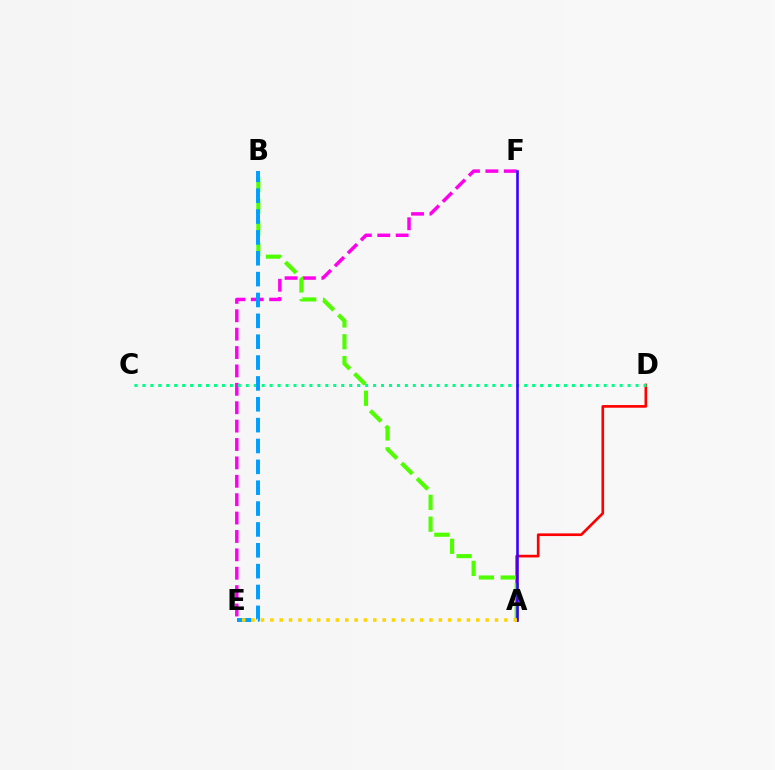{('A', 'D'): [{'color': '#ff0000', 'line_style': 'solid', 'thickness': 1.92}], ('E', 'F'): [{'color': '#ff00ed', 'line_style': 'dashed', 'thickness': 2.5}], ('C', 'D'): [{'color': '#00ff86', 'line_style': 'dotted', 'thickness': 2.16}], ('A', 'B'): [{'color': '#4fff00', 'line_style': 'dashed', 'thickness': 2.96}], ('B', 'E'): [{'color': '#009eff', 'line_style': 'dashed', 'thickness': 2.83}], ('A', 'F'): [{'color': '#3700ff', 'line_style': 'solid', 'thickness': 1.88}], ('A', 'E'): [{'color': '#ffd500', 'line_style': 'dotted', 'thickness': 2.54}]}